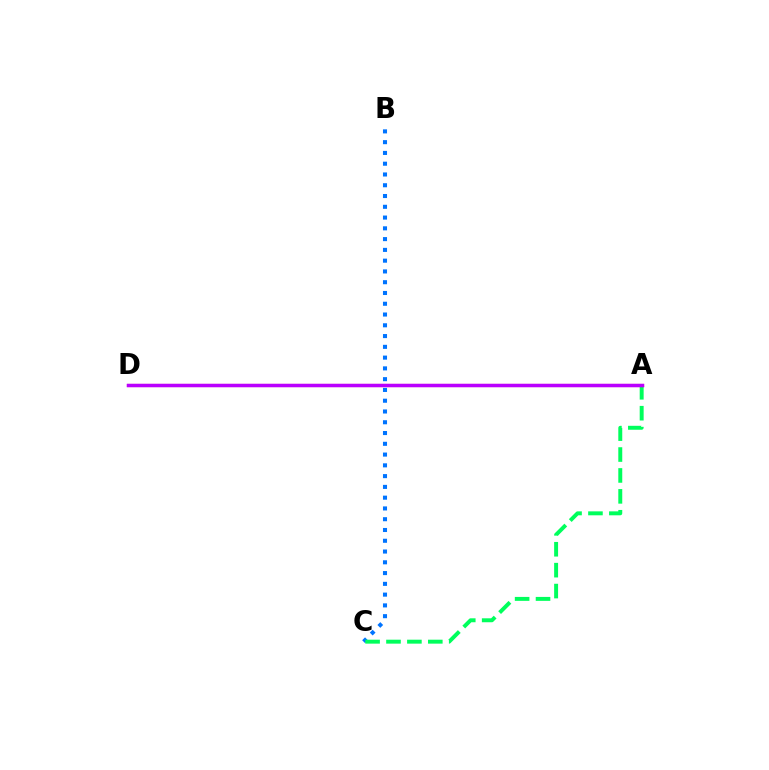{('B', 'C'): [{'color': '#0074ff', 'line_style': 'dotted', 'thickness': 2.93}], ('A', 'D'): [{'color': '#d1ff00', 'line_style': 'dashed', 'thickness': 1.97}, {'color': '#ff0000', 'line_style': 'solid', 'thickness': 2.24}, {'color': '#b900ff', 'line_style': 'solid', 'thickness': 2.48}], ('A', 'C'): [{'color': '#00ff5c', 'line_style': 'dashed', 'thickness': 2.84}]}